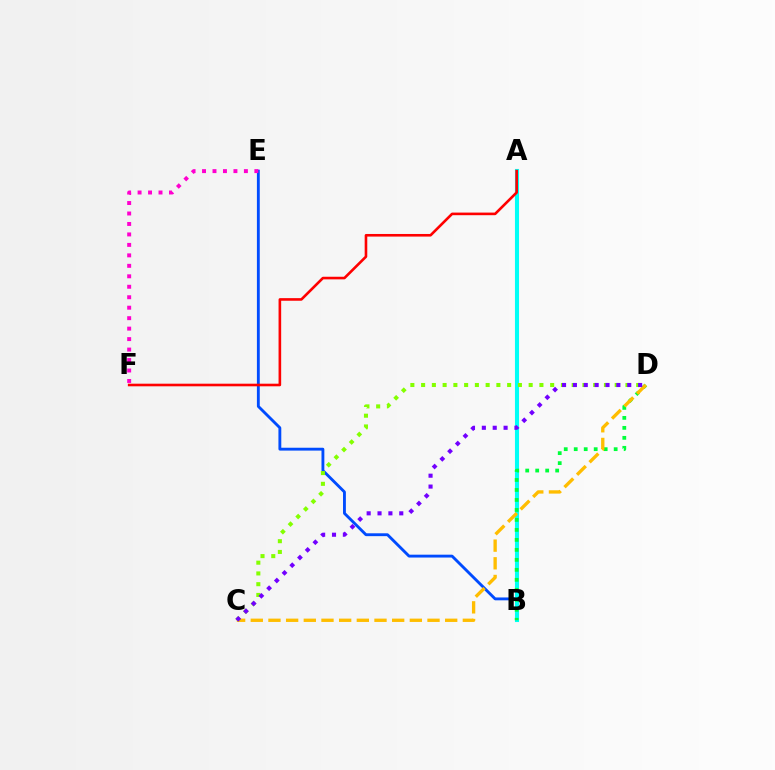{('B', 'E'): [{'color': '#004bff', 'line_style': 'solid', 'thickness': 2.06}], ('A', 'B'): [{'color': '#00fff6', 'line_style': 'solid', 'thickness': 2.95}], ('B', 'D'): [{'color': '#00ff39', 'line_style': 'dotted', 'thickness': 2.71}], ('C', 'D'): [{'color': '#84ff00', 'line_style': 'dotted', 'thickness': 2.92}, {'color': '#ffbd00', 'line_style': 'dashed', 'thickness': 2.4}, {'color': '#7200ff', 'line_style': 'dotted', 'thickness': 2.95}], ('E', 'F'): [{'color': '#ff00cf', 'line_style': 'dotted', 'thickness': 2.84}], ('A', 'F'): [{'color': '#ff0000', 'line_style': 'solid', 'thickness': 1.88}]}